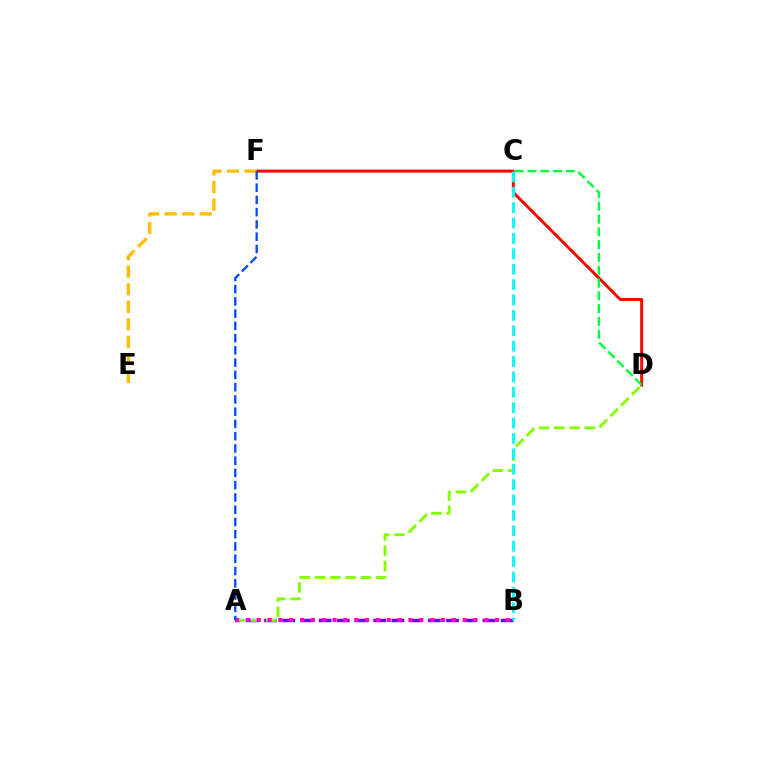{('A', 'B'): [{'color': '#7200ff', 'line_style': 'dashed', 'thickness': 2.47}, {'color': '#ff00cf', 'line_style': 'dotted', 'thickness': 2.94}], ('D', 'F'): [{'color': '#ff0000', 'line_style': 'solid', 'thickness': 2.12}], ('A', 'D'): [{'color': '#84ff00', 'line_style': 'dashed', 'thickness': 2.08}], ('E', 'F'): [{'color': '#ffbd00', 'line_style': 'dashed', 'thickness': 2.38}], ('B', 'C'): [{'color': '#00fff6', 'line_style': 'dashed', 'thickness': 2.09}], ('A', 'F'): [{'color': '#004bff', 'line_style': 'dashed', 'thickness': 1.67}], ('C', 'D'): [{'color': '#00ff39', 'line_style': 'dashed', 'thickness': 1.74}]}